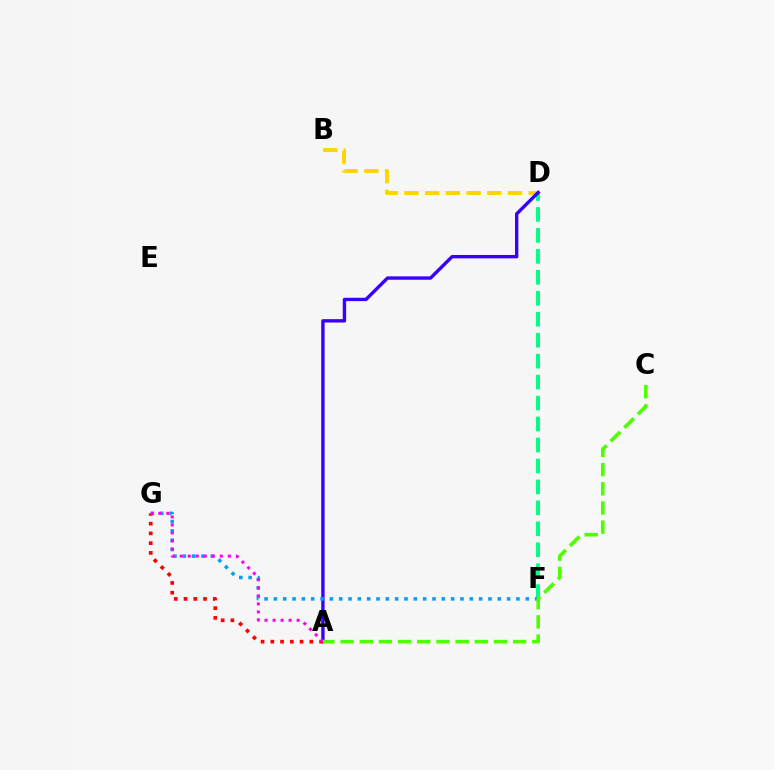{('D', 'F'): [{'color': '#00ff86', 'line_style': 'dashed', 'thickness': 2.85}], ('B', 'D'): [{'color': '#ffd500', 'line_style': 'dashed', 'thickness': 2.81}], ('A', 'D'): [{'color': '#3700ff', 'line_style': 'solid', 'thickness': 2.43}], ('F', 'G'): [{'color': '#009eff', 'line_style': 'dotted', 'thickness': 2.53}], ('A', 'G'): [{'color': '#ff0000', 'line_style': 'dotted', 'thickness': 2.65}, {'color': '#ff00ed', 'line_style': 'dotted', 'thickness': 2.18}], ('A', 'C'): [{'color': '#4fff00', 'line_style': 'dashed', 'thickness': 2.6}]}